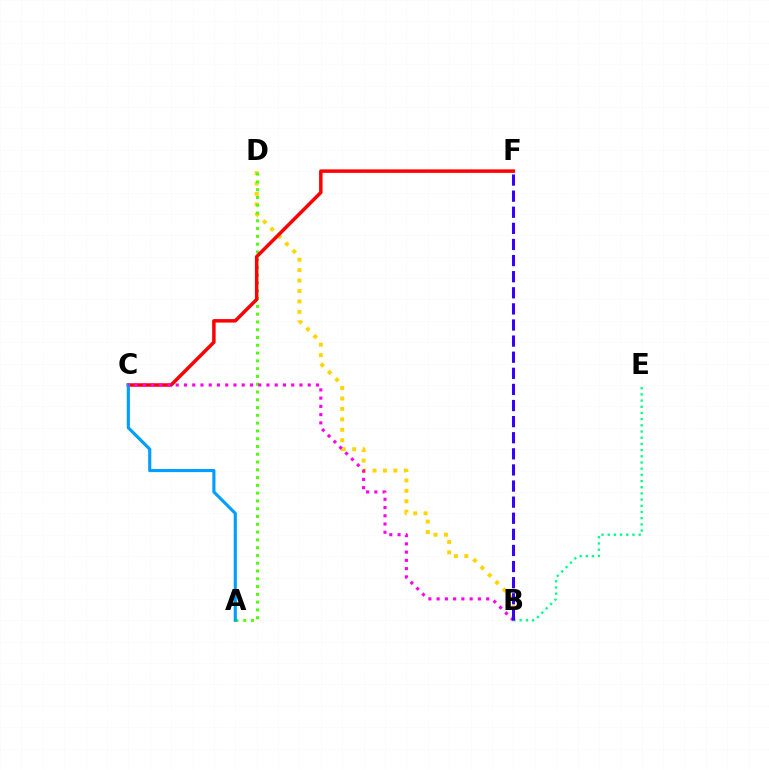{('B', 'E'): [{'color': '#00ff86', 'line_style': 'dotted', 'thickness': 1.68}], ('B', 'D'): [{'color': '#ffd500', 'line_style': 'dotted', 'thickness': 2.83}], ('A', 'D'): [{'color': '#4fff00', 'line_style': 'dotted', 'thickness': 2.11}], ('C', 'F'): [{'color': '#ff0000', 'line_style': 'solid', 'thickness': 2.5}], ('A', 'C'): [{'color': '#009eff', 'line_style': 'solid', 'thickness': 2.25}], ('B', 'C'): [{'color': '#ff00ed', 'line_style': 'dotted', 'thickness': 2.24}], ('B', 'F'): [{'color': '#3700ff', 'line_style': 'dashed', 'thickness': 2.19}]}